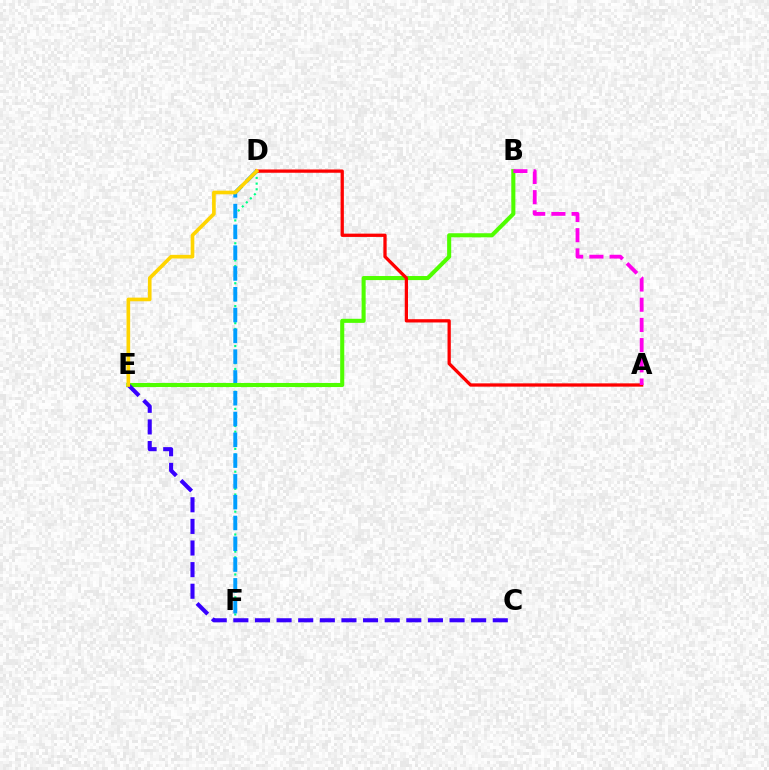{('D', 'F'): [{'color': '#00ff86', 'line_style': 'dotted', 'thickness': 1.55}, {'color': '#009eff', 'line_style': 'dashed', 'thickness': 2.82}], ('B', 'E'): [{'color': '#4fff00', 'line_style': 'solid', 'thickness': 2.93}], ('C', 'E'): [{'color': '#3700ff', 'line_style': 'dashed', 'thickness': 2.94}], ('A', 'D'): [{'color': '#ff0000', 'line_style': 'solid', 'thickness': 2.36}], ('D', 'E'): [{'color': '#ffd500', 'line_style': 'solid', 'thickness': 2.63}], ('A', 'B'): [{'color': '#ff00ed', 'line_style': 'dashed', 'thickness': 2.74}]}